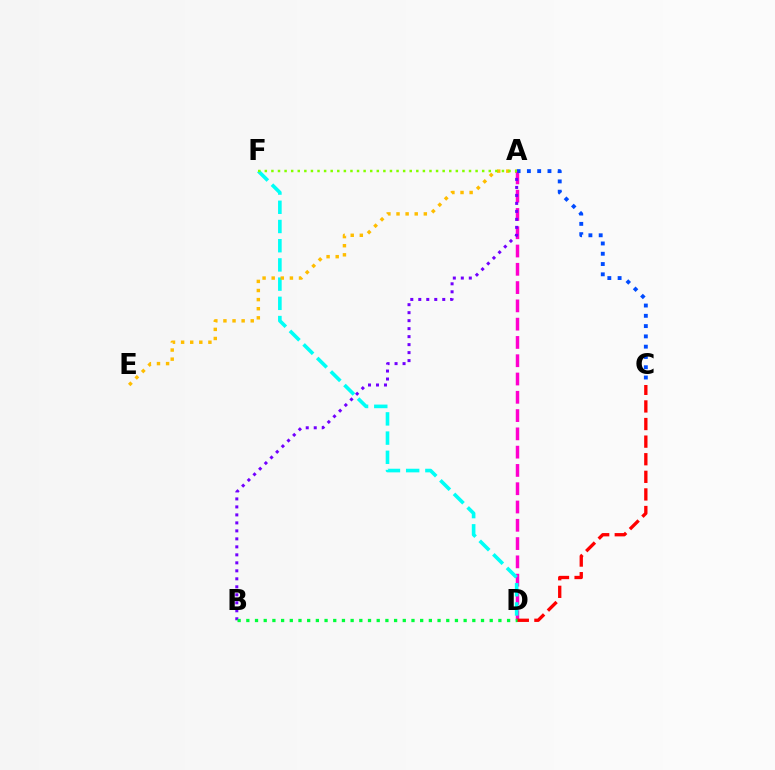{('A', 'D'): [{'color': '#ff00cf', 'line_style': 'dashed', 'thickness': 2.48}], ('D', 'F'): [{'color': '#00fff6', 'line_style': 'dashed', 'thickness': 2.61}], ('C', 'D'): [{'color': '#ff0000', 'line_style': 'dashed', 'thickness': 2.39}], ('A', 'C'): [{'color': '#004bff', 'line_style': 'dotted', 'thickness': 2.79}], ('A', 'B'): [{'color': '#7200ff', 'line_style': 'dotted', 'thickness': 2.17}], ('A', 'E'): [{'color': '#ffbd00', 'line_style': 'dotted', 'thickness': 2.47}], ('B', 'D'): [{'color': '#00ff39', 'line_style': 'dotted', 'thickness': 2.36}], ('A', 'F'): [{'color': '#84ff00', 'line_style': 'dotted', 'thickness': 1.79}]}